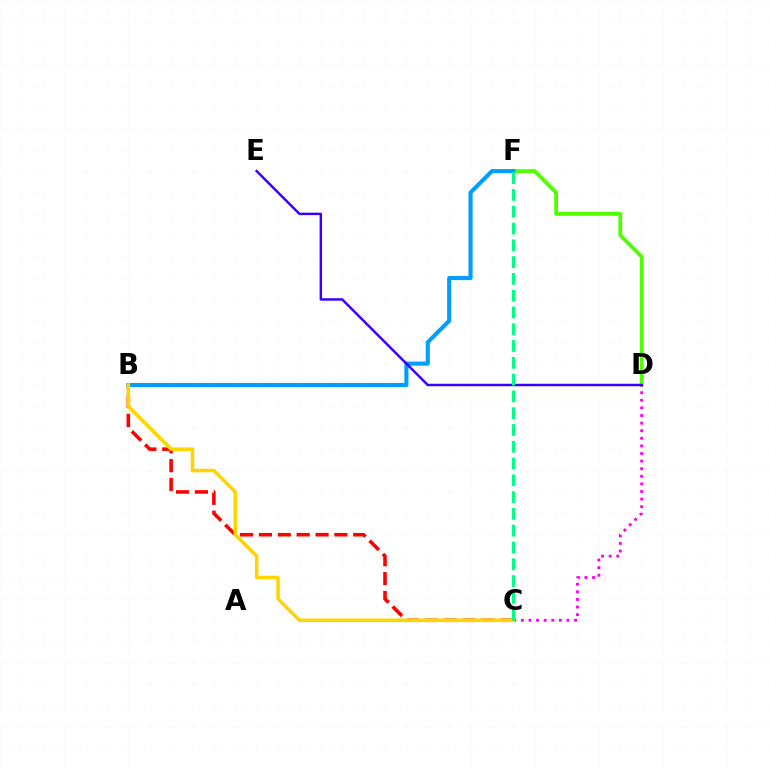{('D', 'F'): [{'color': '#4fff00', 'line_style': 'solid', 'thickness': 2.75}], ('B', 'C'): [{'color': '#ff0000', 'line_style': 'dashed', 'thickness': 2.56}, {'color': '#ffd500', 'line_style': 'solid', 'thickness': 2.56}], ('B', 'F'): [{'color': '#009eff', 'line_style': 'solid', 'thickness': 2.95}], ('C', 'D'): [{'color': '#ff00ed', 'line_style': 'dotted', 'thickness': 2.06}], ('D', 'E'): [{'color': '#3700ff', 'line_style': 'solid', 'thickness': 1.77}], ('C', 'F'): [{'color': '#00ff86', 'line_style': 'dashed', 'thickness': 2.28}]}